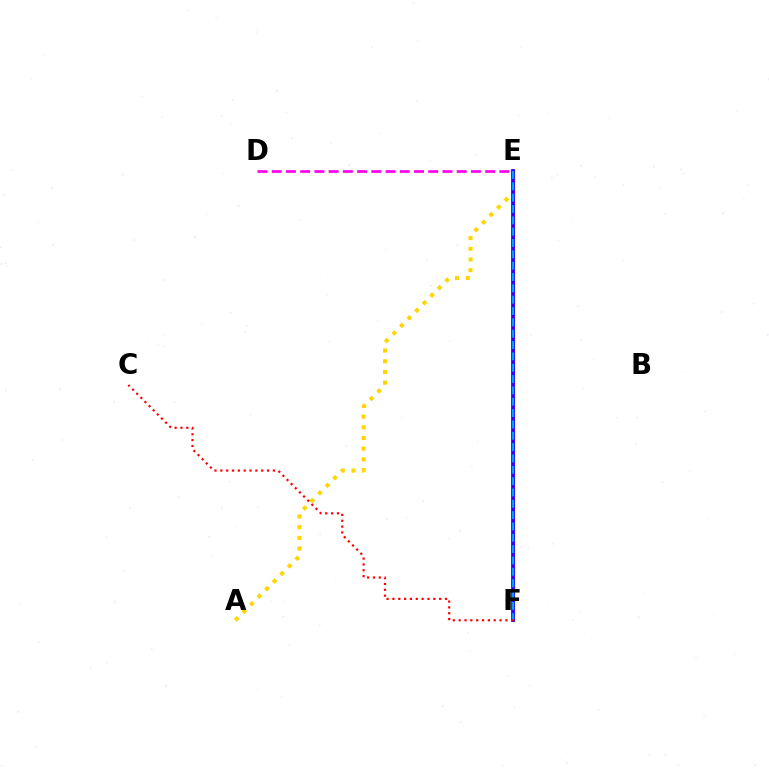{('E', 'F'): [{'color': '#4fff00', 'line_style': 'solid', 'thickness': 2.47}, {'color': '#00ff86', 'line_style': 'solid', 'thickness': 1.7}, {'color': '#3700ff', 'line_style': 'solid', 'thickness': 2.75}, {'color': '#009eff', 'line_style': 'dashed', 'thickness': 1.54}], ('D', 'E'): [{'color': '#ff00ed', 'line_style': 'dashed', 'thickness': 1.93}], ('A', 'E'): [{'color': '#ffd500', 'line_style': 'dotted', 'thickness': 2.91}], ('C', 'F'): [{'color': '#ff0000', 'line_style': 'dotted', 'thickness': 1.59}]}